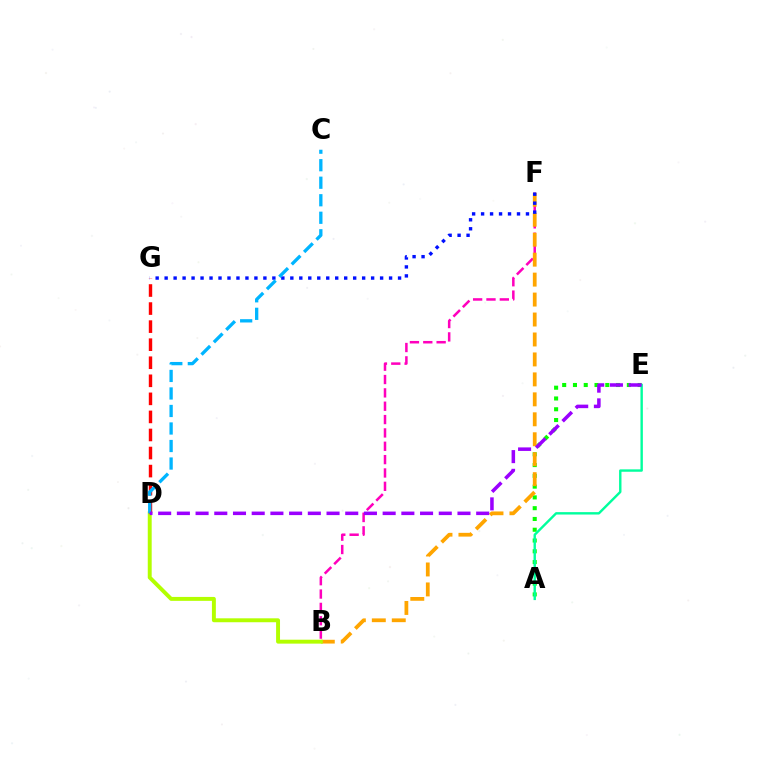{('B', 'F'): [{'color': '#ff00bd', 'line_style': 'dashed', 'thickness': 1.81}, {'color': '#ffa500', 'line_style': 'dashed', 'thickness': 2.71}], ('A', 'E'): [{'color': '#08ff00', 'line_style': 'dotted', 'thickness': 2.93}, {'color': '#00ff9d', 'line_style': 'solid', 'thickness': 1.73}], ('B', 'D'): [{'color': '#b3ff00', 'line_style': 'solid', 'thickness': 2.82}], ('D', 'G'): [{'color': '#ff0000', 'line_style': 'dashed', 'thickness': 2.45}], ('F', 'G'): [{'color': '#0010ff', 'line_style': 'dotted', 'thickness': 2.44}], ('C', 'D'): [{'color': '#00b5ff', 'line_style': 'dashed', 'thickness': 2.38}], ('D', 'E'): [{'color': '#9b00ff', 'line_style': 'dashed', 'thickness': 2.54}]}